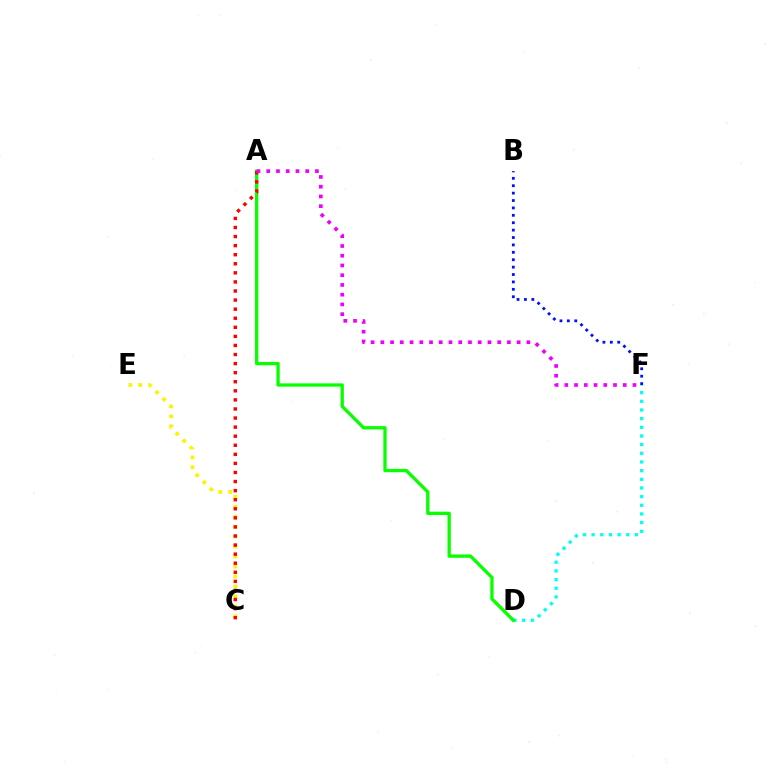{('C', 'E'): [{'color': '#fcf500', 'line_style': 'dotted', 'thickness': 2.71}], ('D', 'F'): [{'color': '#00fff6', 'line_style': 'dotted', 'thickness': 2.35}], ('A', 'D'): [{'color': '#08ff00', 'line_style': 'solid', 'thickness': 2.37}], ('B', 'F'): [{'color': '#0010ff', 'line_style': 'dotted', 'thickness': 2.01}], ('A', 'C'): [{'color': '#ff0000', 'line_style': 'dotted', 'thickness': 2.47}], ('A', 'F'): [{'color': '#ee00ff', 'line_style': 'dotted', 'thickness': 2.65}]}